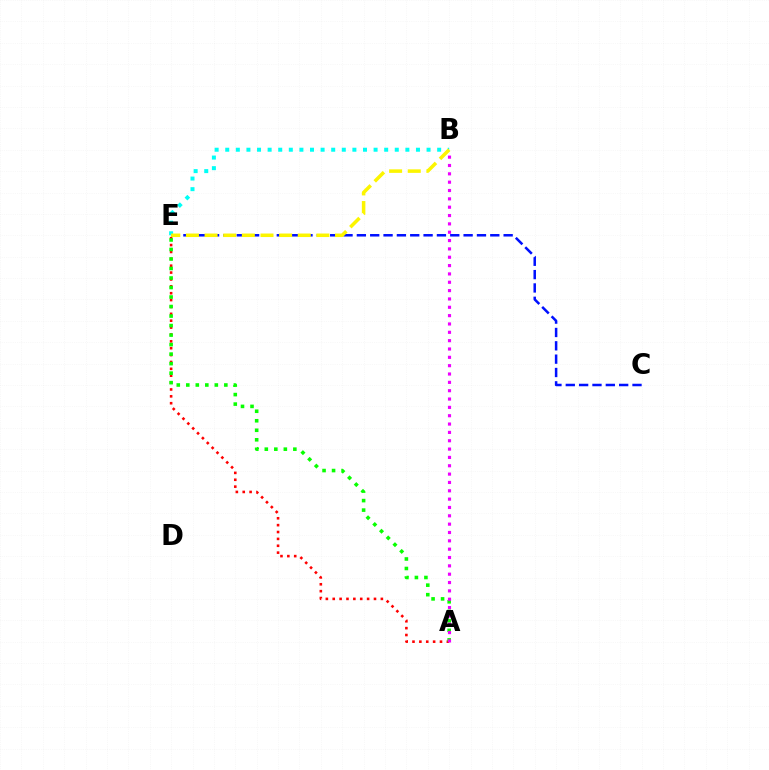{('A', 'E'): [{'color': '#ff0000', 'line_style': 'dotted', 'thickness': 1.87}, {'color': '#08ff00', 'line_style': 'dotted', 'thickness': 2.58}], ('C', 'E'): [{'color': '#0010ff', 'line_style': 'dashed', 'thickness': 1.81}], ('B', 'E'): [{'color': '#00fff6', 'line_style': 'dotted', 'thickness': 2.88}, {'color': '#fcf500', 'line_style': 'dashed', 'thickness': 2.53}], ('A', 'B'): [{'color': '#ee00ff', 'line_style': 'dotted', 'thickness': 2.27}]}